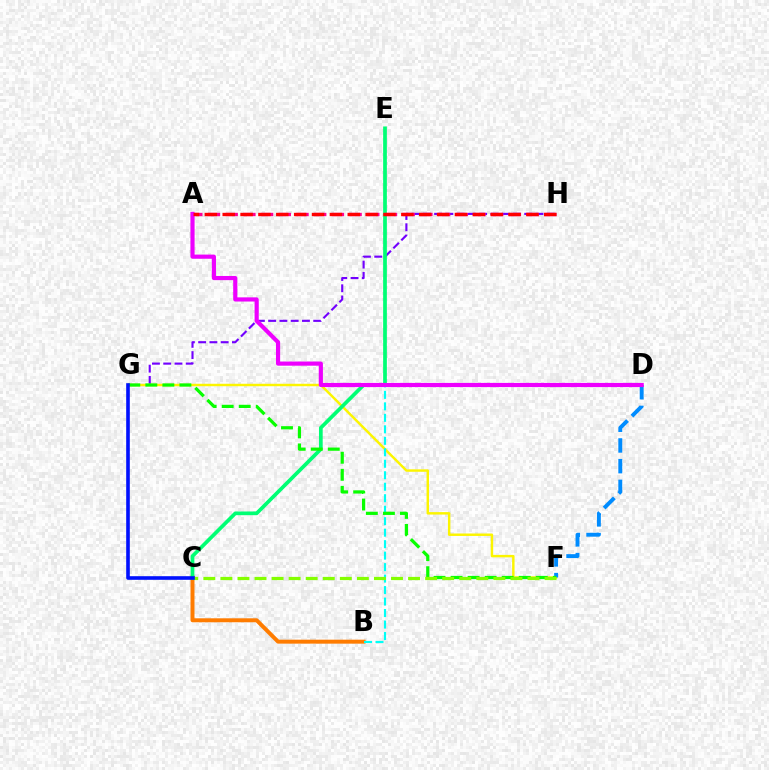{('G', 'H'): [{'color': '#7200ff', 'line_style': 'dashed', 'thickness': 1.53}], ('B', 'C'): [{'color': '#ff7c00', 'line_style': 'solid', 'thickness': 2.86}], ('F', 'G'): [{'color': '#fcf500', 'line_style': 'solid', 'thickness': 1.76}, {'color': '#08ff00', 'line_style': 'dashed', 'thickness': 2.32}], ('B', 'E'): [{'color': '#00fff6', 'line_style': 'dashed', 'thickness': 1.56}], ('D', 'F'): [{'color': '#008cff', 'line_style': 'dashed', 'thickness': 2.81}], ('C', 'E'): [{'color': '#00ff74', 'line_style': 'solid', 'thickness': 2.67}], ('A', 'H'): [{'color': '#ff0094', 'line_style': 'dashed', 'thickness': 2.4}, {'color': '#ff0000', 'line_style': 'dashed', 'thickness': 2.43}], ('C', 'F'): [{'color': '#84ff00', 'line_style': 'dashed', 'thickness': 2.32}], ('A', 'D'): [{'color': '#ee00ff', 'line_style': 'solid', 'thickness': 3.0}], ('C', 'G'): [{'color': '#0010ff', 'line_style': 'solid', 'thickness': 2.61}]}